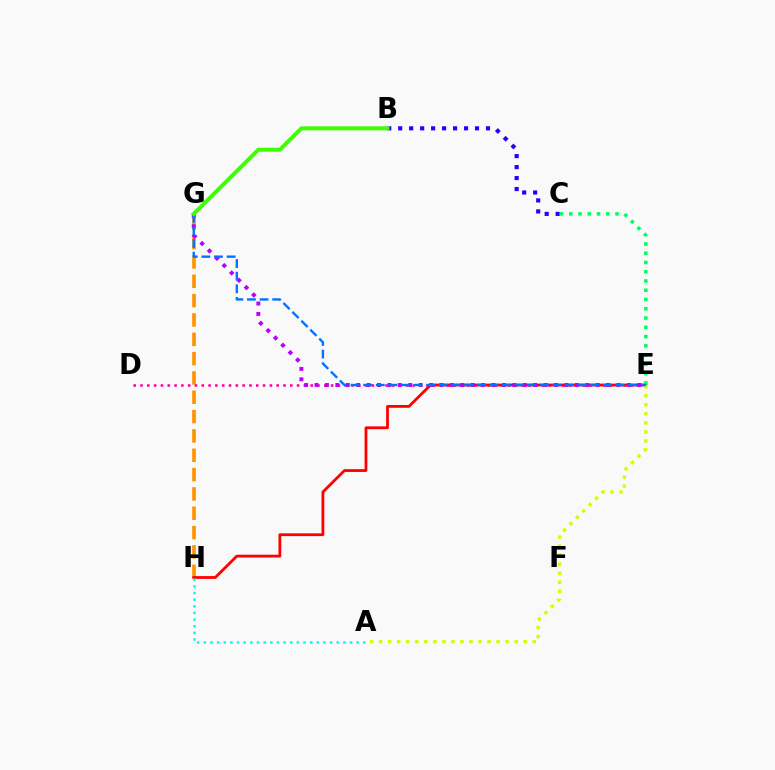{('G', 'H'): [{'color': '#ff9400', 'line_style': 'dashed', 'thickness': 2.63}], ('B', 'C'): [{'color': '#2500ff', 'line_style': 'dotted', 'thickness': 2.98}], ('D', 'E'): [{'color': '#ff00ac', 'line_style': 'dotted', 'thickness': 1.85}], ('E', 'H'): [{'color': '#ff0000', 'line_style': 'solid', 'thickness': 2.01}], ('E', 'G'): [{'color': '#b900ff', 'line_style': 'dotted', 'thickness': 2.83}, {'color': '#0074ff', 'line_style': 'dashed', 'thickness': 1.71}], ('C', 'E'): [{'color': '#00ff5c', 'line_style': 'dotted', 'thickness': 2.52}], ('A', 'E'): [{'color': '#d1ff00', 'line_style': 'dotted', 'thickness': 2.46}], ('A', 'H'): [{'color': '#00fff6', 'line_style': 'dotted', 'thickness': 1.81}], ('B', 'G'): [{'color': '#3dff00', 'line_style': 'solid', 'thickness': 2.87}]}